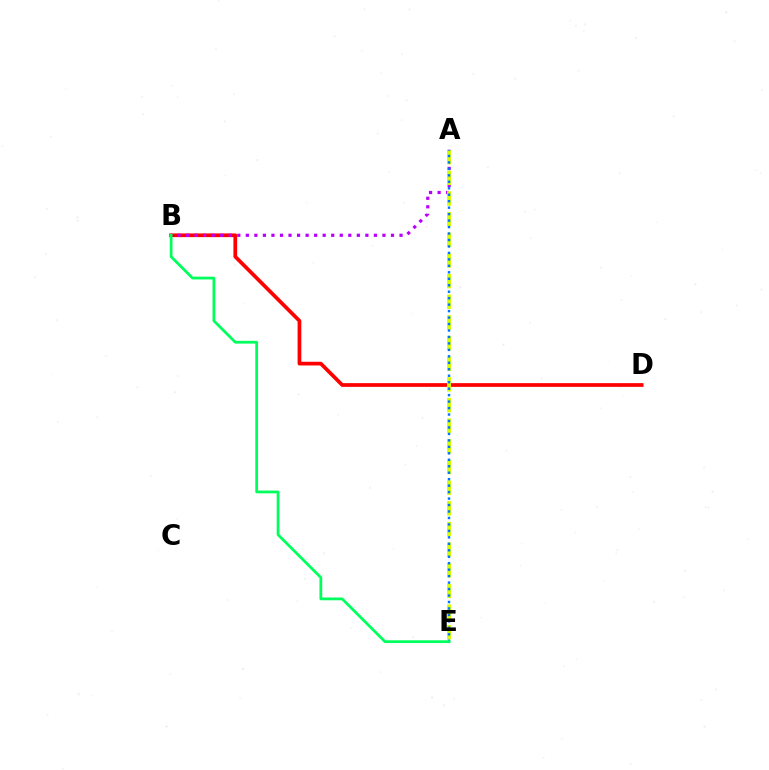{('B', 'D'): [{'color': '#ff0000', 'line_style': 'solid', 'thickness': 2.67}], ('A', 'B'): [{'color': '#b900ff', 'line_style': 'dotted', 'thickness': 2.32}], ('A', 'E'): [{'color': '#d1ff00', 'line_style': 'dashed', 'thickness': 2.81}, {'color': '#0074ff', 'line_style': 'dotted', 'thickness': 1.76}], ('B', 'E'): [{'color': '#00ff5c', 'line_style': 'solid', 'thickness': 1.99}]}